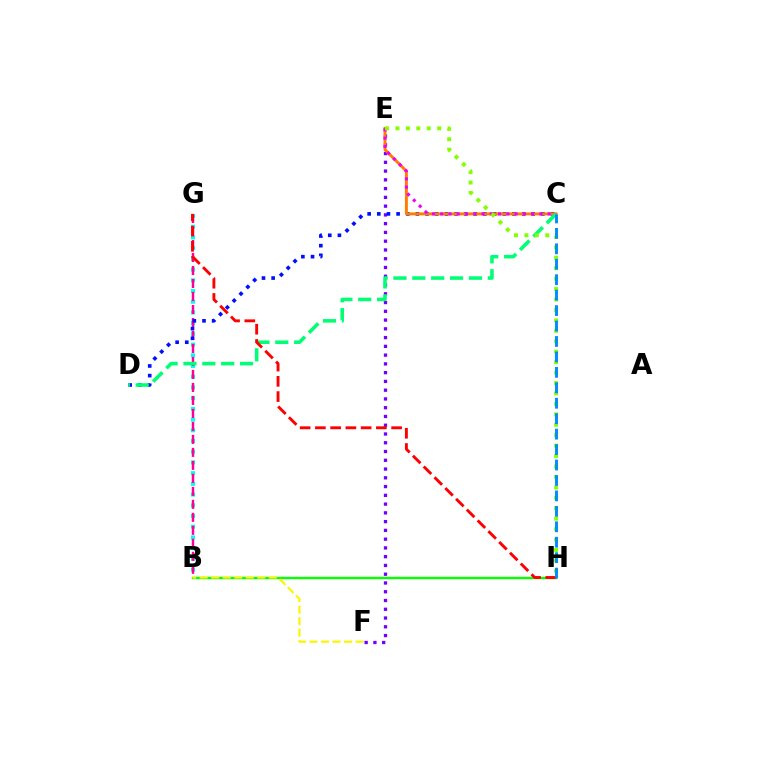{('B', 'G'): [{'color': '#00fff6', 'line_style': 'dotted', 'thickness': 2.91}, {'color': '#ff0094', 'line_style': 'dashed', 'thickness': 1.76}], ('E', 'F'): [{'color': '#7200ff', 'line_style': 'dotted', 'thickness': 2.38}], ('C', 'D'): [{'color': '#0010ff', 'line_style': 'dotted', 'thickness': 2.62}, {'color': '#00ff74', 'line_style': 'dashed', 'thickness': 2.56}], ('B', 'H'): [{'color': '#08ff00', 'line_style': 'solid', 'thickness': 1.73}], ('C', 'E'): [{'color': '#ff7c00', 'line_style': 'solid', 'thickness': 2.11}, {'color': '#ee00ff', 'line_style': 'dotted', 'thickness': 2.24}], ('B', 'F'): [{'color': '#fcf500', 'line_style': 'dashed', 'thickness': 1.57}], ('E', 'H'): [{'color': '#84ff00', 'line_style': 'dotted', 'thickness': 2.84}], ('G', 'H'): [{'color': '#ff0000', 'line_style': 'dashed', 'thickness': 2.07}], ('C', 'H'): [{'color': '#008cff', 'line_style': 'dashed', 'thickness': 2.1}]}